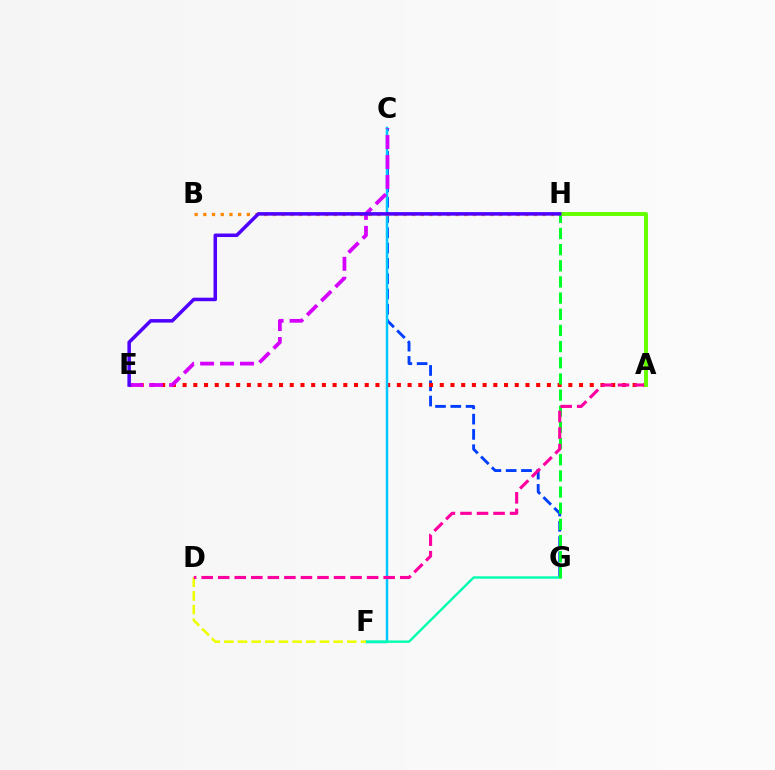{('C', 'G'): [{'color': '#003fff', 'line_style': 'dashed', 'thickness': 2.08}], ('A', 'E'): [{'color': '#ff0000', 'line_style': 'dotted', 'thickness': 2.91}], ('C', 'F'): [{'color': '#00c7ff', 'line_style': 'solid', 'thickness': 1.78}], ('F', 'G'): [{'color': '#00ffaf', 'line_style': 'solid', 'thickness': 1.73}], ('C', 'E'): [{'color': '#d600ff', 'line_style': 'dashed', 'thickness': 2.71}], ('G', 'H'): [{'color': '#00ff27', 'line_style': 'dashed', 'thickness': 2.2}], ('B', 'H'): [{'color': '#ff8800', 'line_style': 'dotted', 'thickness': 2.36}], ('D', 'F'): [{'color': '#eeff00', 'line_style': 'dashed', 'thickness': 1.86}], ('A', 'D'): [{'color': '#ff00a0', 'line_style': 'dashed', 'thickness': 2.25}], ('A', 'H'): [{'color': '#66ff00', 'line_style': 'solid', 'thickness': 2.84}], ('E', 'H'): [{'color': '#4f00ff', 'line_style': 'solid', 'thickness': 2.53}]}